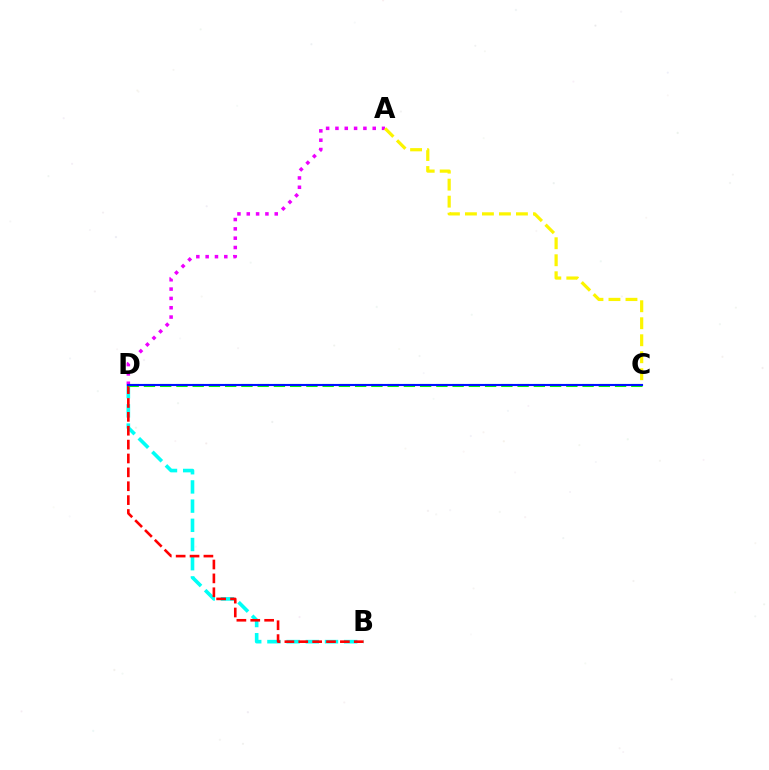{('A', 'D'): [{'color': '#ee00ff', 'line_style': 'dotted', 'thickness': 2.53}], ('B', 'D'): [{'color': '#00fff6', 'line_style': 'dashed', 'thickness': 2.61}, {'color': '#ff0000', 'line_style': 'dashed', 'thickness': 1.89}], ('A', 'C'): [{'color': '#fcf500', 'line_style': 'dashed', 'thickness': 2.31}], ('C', 'D'): [{'color': '#08ff00', 'line_style': 'dashed', 'thickness': 2.21}, {'color': '#0010ff', 'line_style': 'solid', 'thickness': 1.53}]}